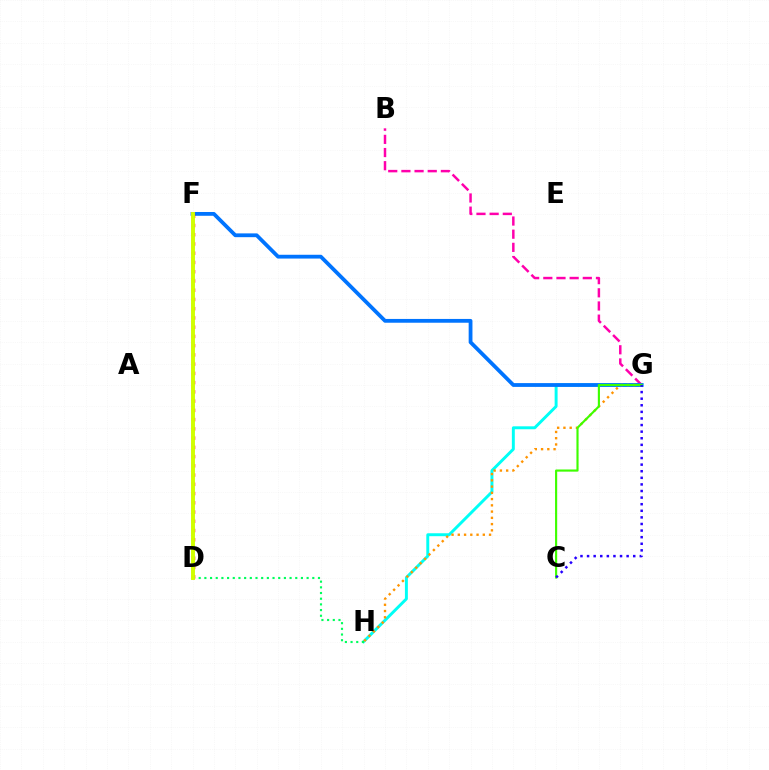{('B', 'G'): [{'color': '#ff00ac', 'line_style': 'dashed', 'thickness': 1.79}], ('D', 'F'): [{'color': '#b900ff', 'line_style': 'dotted', 'thickness': 1.73}, {'color': '#ff0000', 'line_style': 'dotted', 'thickness': 2.51}, {'color': '#d1ff00', 'line_style': 'solid', 'thickness': 2.82}], ('G', 'H'): [{'color': '#00fff6', 'line_style': 'solid', 'thickness': 2.12}, {'color': '#ff9400', 'line_style': 'dotted', 'thickness': 1.7}], ('D', 'H'): [{'color': '#00ff5c', 'line_style': 'dotted', 'thickness': 1.54}], ('F', 'G'): [{'color': '#0074ff', 'line_style': 'solid', 'thickness': 2.73}], ('C', 'G'): [{'color': '#3dff00', 'line_style': 'solid', 'thickness': 1.54}, {'color': '#2500ff', 'line_style': 'dotted', 'thickness': 1.79}]}